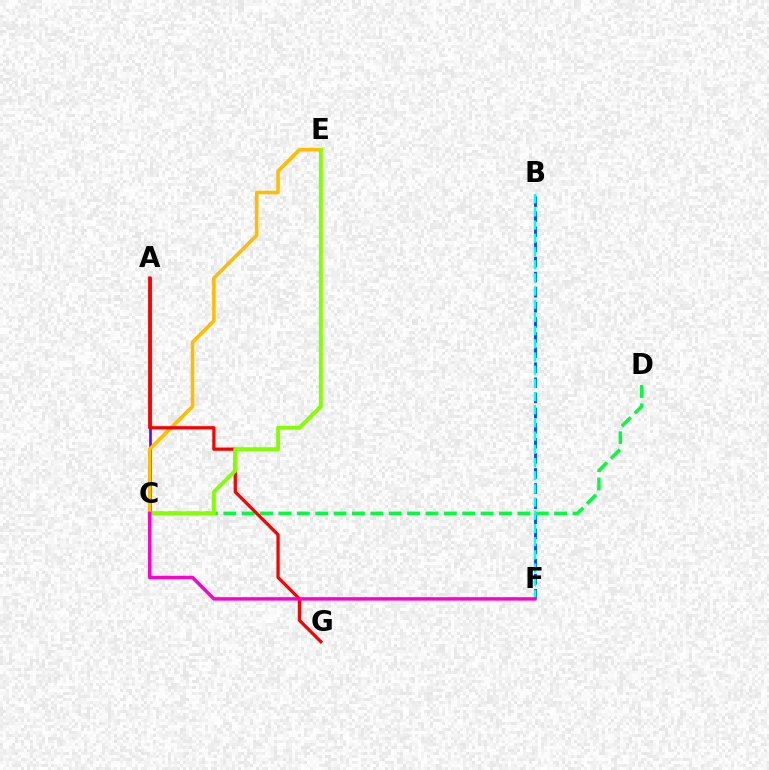{('B', 'F'): [{'color': '#004bff', 'line_style': 'dashed', 'thickness': 2.05}, {'color': '#00fff6', 'line_style': 'dashed', 'thickness': 1.79}], ('A', 'C'): [{'color': '#7200ff', 'line_style': 'solid', 'thickness': 1.94}], ('C', 'D'): [{'color': '#00ff39', 'line_style': 'dashed', 'thickness': 2.5}], ('C', 'E'): [{'color': '#ffbd00', 'line_style': 'solid', 'thickness': 2.57}, {'color': '#84ff00', 'line_style': 'solid', 'thickness': 2.8}], ('A', 'G'): [{'color': '#ff0000', 'line_style': 'solid', 'thickness': 2.35}], ('C', 'F'): [{'color': '#ff00cf', 'line_style': 'solid', 'thickness': 2.49}]}